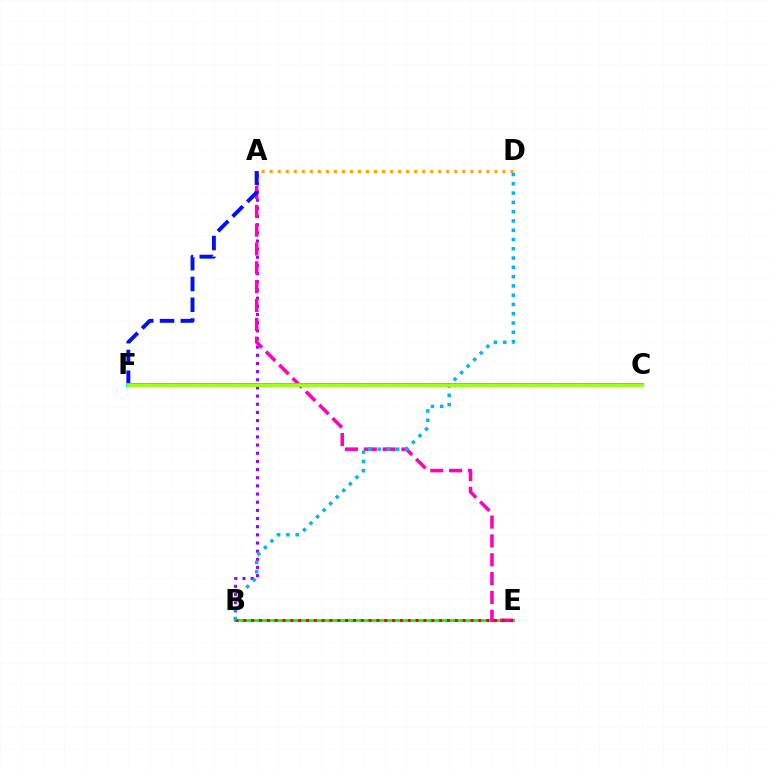{('A', 'B'): [{'color': '#9b00ff', 'line_style': 'dotted', 'thickness': 2.22}], ('B', 'E'): [{'color': '#08ff00', 'line_style': 'solid', 'thickness': 2.06}, {'color': '#ff0000', 'line_style': 'dotted', 'thickness': 2.13}], ('A', 'D'): [{'color': '#ffa500', 'line_style': 'dotted', 'thickness': 2.18}], ('A', 'E'): [{'color': '#ff00bd', 'line_style': 'dashed', 'thickness': 2.56}], ('A', 'F'): [{'color': '#0010ff', 'line_style': 'dashed', 'thickness': 2.82}], ('C', 'F'): [{'color': '#00ff9d', 'line_style': 'solid', 'thickness': 2.91}, {'color': '#b3ff00', 'line_style': 'solid', 'thickness': 1.98}], ('B', 'D'): [{'color': '#00b5ff', 'line_style': 'dotted', 'thickness': 2.52}]}